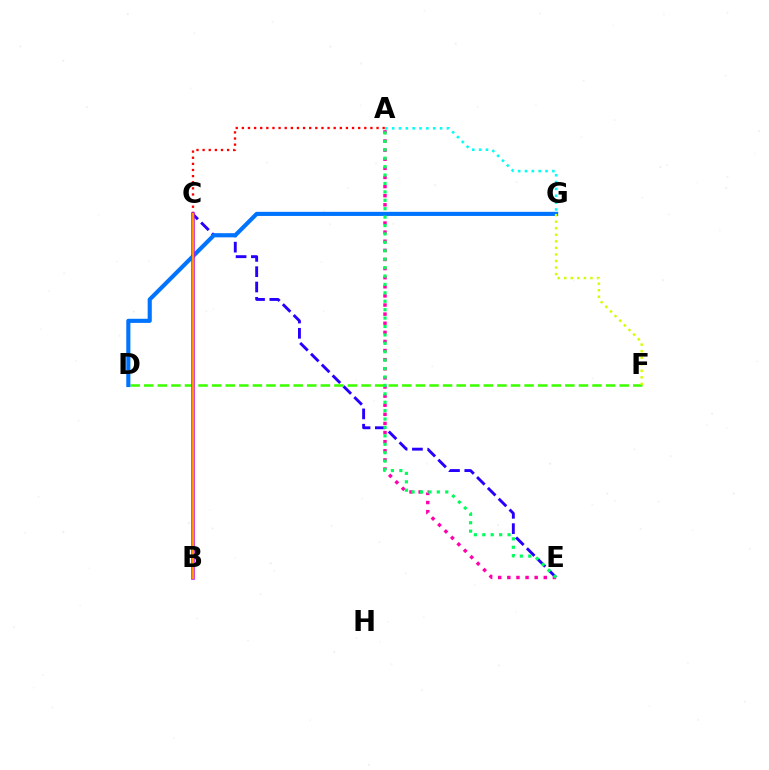{('C', 'E'): [{'color': '#2500ff', 'line_style': 'dashed', 'thickness': 2.08}], ('A', 'E'): [{'color': '#ff00ac', 'line_style': 'dotted', 'thickness': 2.48}, {'color': '#00ff5c', 'line_style': 'dotted', 'thickness': 2.29}], ('D', 'F'): [{'color': '#3dff00', 'line_style': 'dashed', 'thickness': 1.85}], ('D', 'G'): [{'color': '#0074ff', 'line_style': 'solid', 'thickness': 2.97}], ('A', 'C'): [{'color': '#ff0000', 'line_style': 'dotted', 'thickness': 1.66}], ('A', 'G'): [{'color': '#00fff6', 'line_style': 'dotted', 'thickness': 1.86}], ('B', 'C'): [{'color': '#b900ff', 'line_style': 'solid', 'thickness': 2.53}, {'color': '#ff9400', 'line_style': 'solid', 'thickness': 1.61}], ('F', 'G'): [{'color': '#d1ff00', 'line_style': 'dotted', 'thickness': 1.78}]}